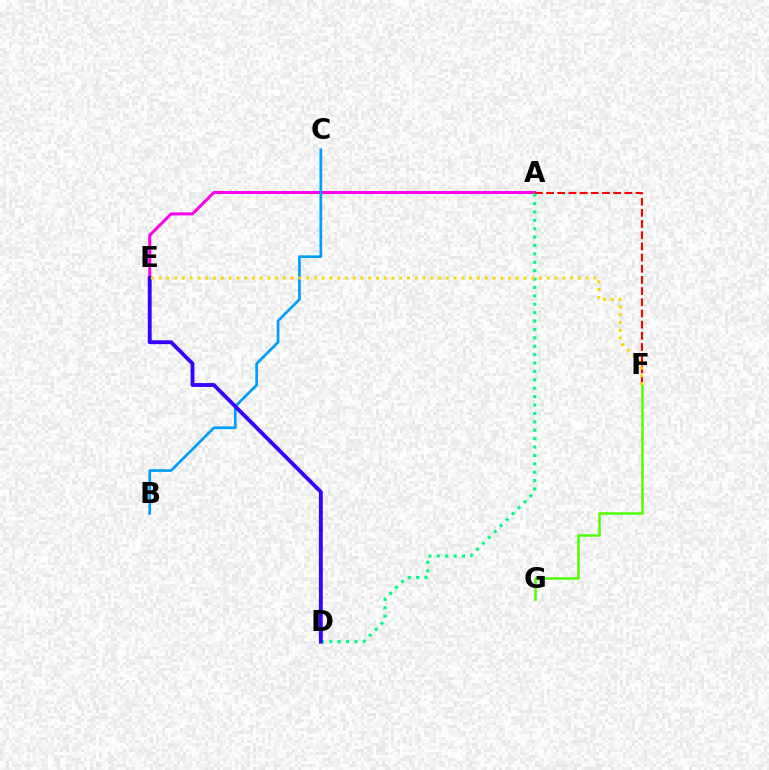{('A', 'E'): [{'color': '#ff00ed', 'line_style': 'solid', 'thickness': 2.16}], ('F', 'G'): [{'color': '#4fff00', 'line_style': 'solid', 'thickness': 1.81}], ('B', 'C'): [{'color': '#009eff', 'line_style': 'solid', 'thickness': 1.95}], ('A', 'F'): [{'color': '#ff0000', 'line_style': 'dashed', 'thickness': 1.52}], ('A', 'D'): [{'color': '#00ff86', 'line_style': 'dotted', 'thickness': 2.28}], ('D', 'E'): [{'color': '#3700ff', 'line_style': 'solid', 'thickness': 2.78}], ('E', 'F'): [{'color': '#ffd500', 'line_style': 'dotted', 'thickness': 2.11}]}